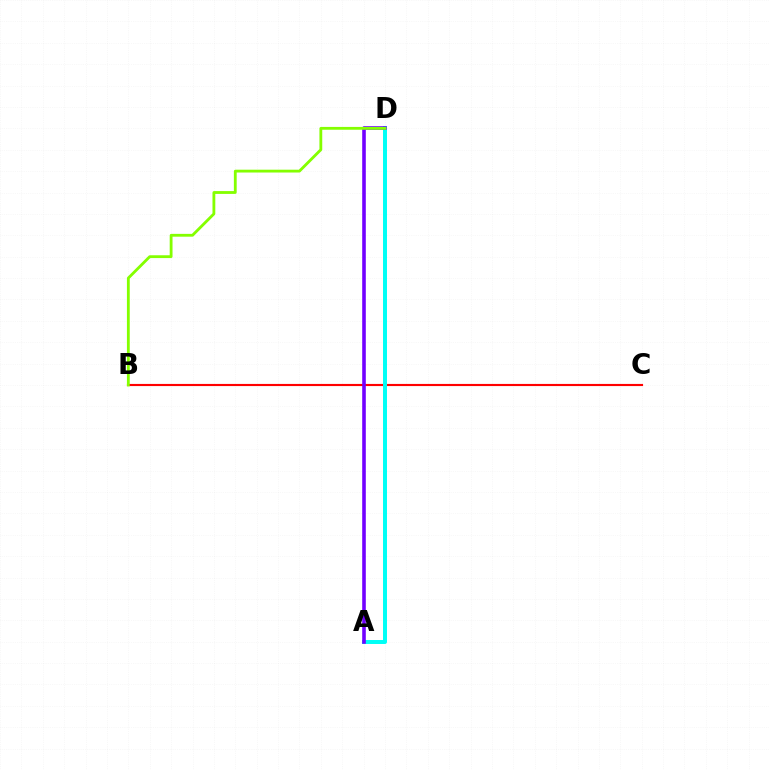{('B', 'C'): [{'color': '#ff0000', 'line_style': 'solid', 'thickness': 1.54}], ('A', 'D'): [{'color': '#00fff6', 'line_style': 'solid', 'thickness': 2.86}, {'color': '#7200ff', 'line_style': 'solid', 'thickness': 2.59}], ('B', 'D'): [{'color': '#84ff00', 'line_style': 'solid', 'thickness': 2.03}]}